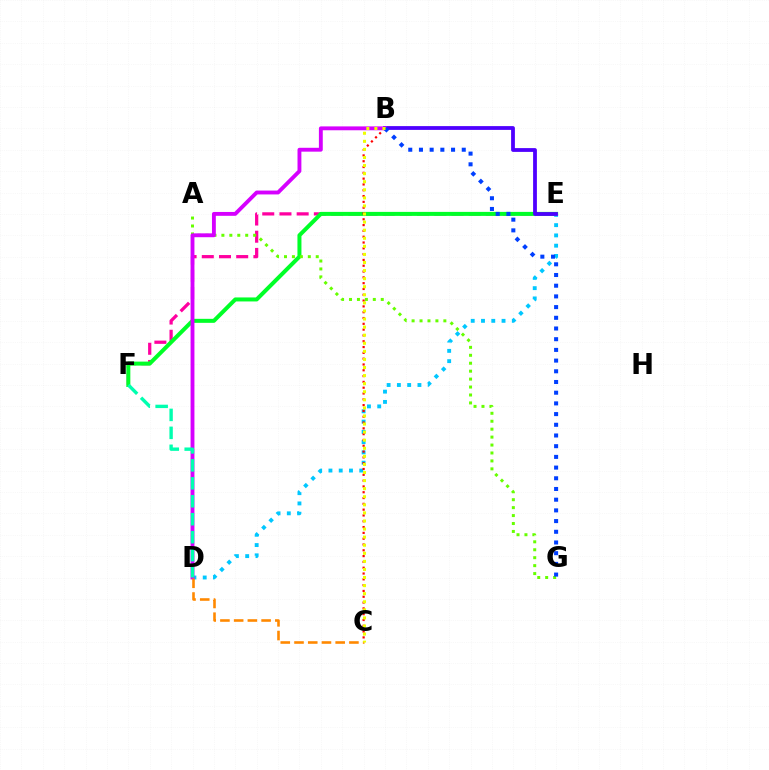{('E', 'F'): [{'color': '#ff00a0', 'line_style': 'dashed', 'thickness': 2.34}, {'color': '#00ff27', 'line_style': 'solid', 'thickness': 2.88}], ('D', 'E'): [{'color': '#00c7ff', 'line_style': 'dotted', 'thickness': 2.79}], ('B', 'C'): [{'color': '#ff0000', 'line_style': 'dotted', 'thickness': 1.58}, {'color': '#eeff00', 'line_style': 'dotted', 'thickness': 2.19}], ('B', 'E'): [{'color': '#4f00ff', 'line_style': 'solid', 'thickness': 2.73}], ('A', 'G'): [{'color': '#66ff00', 'line_style': 'dotted', 'thickness': 2.16}], ('B', 'D'): [{'color': '#d600ff', 'line_style': 'solid', 'thickness': 2.78}], ('D', 'F'): [{'color': '#00ffaf', 'line_style': 'dashed', 'thickness': 2.44}], ('B', 'G'): [{'color': '#003fff', 'line_style': 'dotted', 'thickness': 2.91}], ('C', 'D'): [{'color': '#ff8800', 'line_style': 'dashed', 'thickness': 1.86}]}